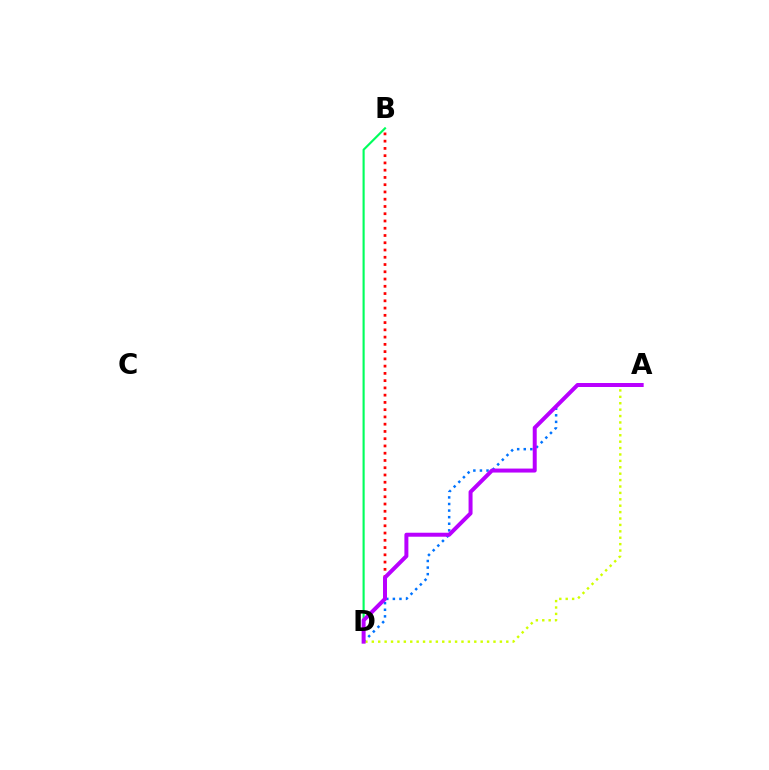{('A', 'D'): [{'color': '#0074ff', 'line_style': 'dotted', 'thickness': 1.79}, {'color': '#d1ff00', 'line_style': 'dotted', 'thickness': 1.74}, {'color': '#b900ff', 'line_style': 'solid', 'thickness': 2.87}], ('B', 'D'): [{'color': '#00ff5c', 'line_style': 'solid', 'thickness': 1.54}, {'color': '#ff0000', 'line_style': 'dotted', 'thickness': 1.97}]}